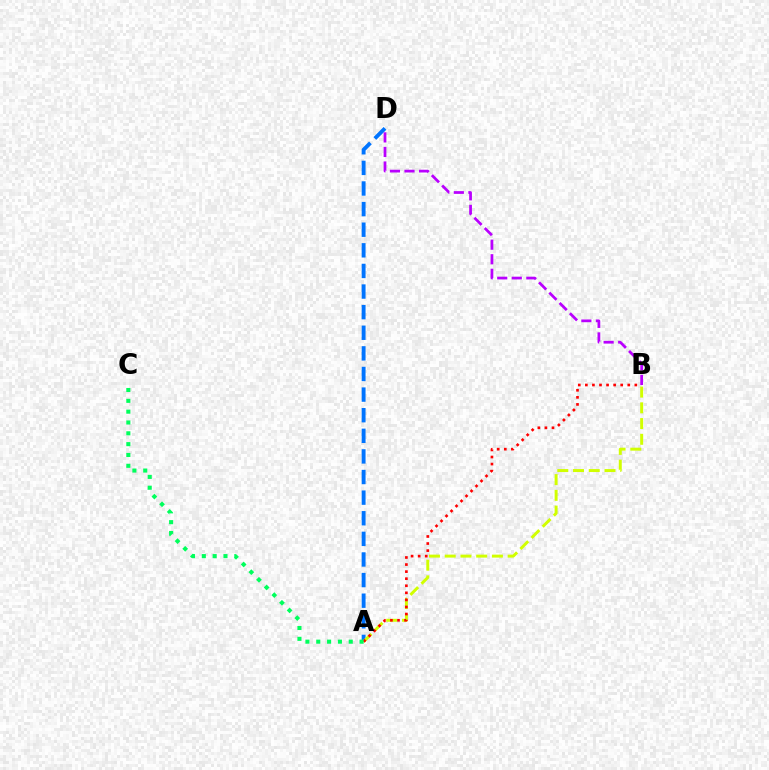{('A', 'D'): [{'color': '#0074ff', 'line_style': 'dashed', 'thickness': 2.8}], ('A', 'B'): [{'color': '#d1ff00', 'line_style': 'dashed', 'thickness': 2.14}, {'color': '#ff0000', 'line_style': 'dotted', 'thickness': 1.92}], ('A', 'C'): [{'color': '#00ff5c', 'line_style': 'dotted', 'thickness': 2.94}], ('B', 'D'): [{'color': '#b900ff', 'line_style': 'dashed', 'thickness': 1.98}]}